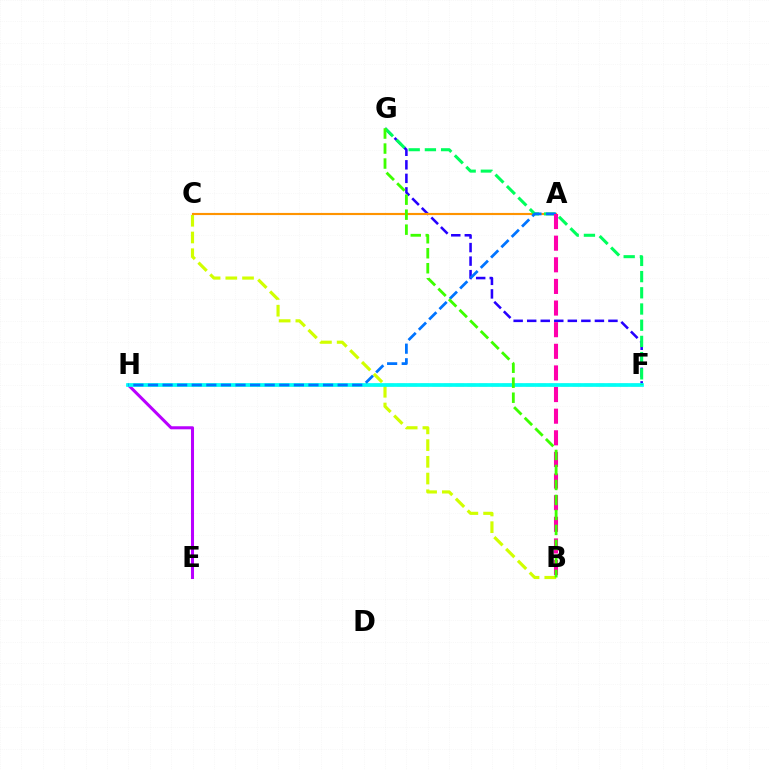{('F', 'G'): [{'color': '#2500ff', 'line_style': 'dashed', 'thickness': 1.84}, {'color': '#00ff5c', 'line_style': 'dashed', 'thickness': 2.2}], ('F', 'H'): [{'color': '#ff0000', 'line_style': 'dashed', 'thickness': 1.59}, {'color': '#00fff6', 'line_style': 'solid', 'thickness': 2.67}], ('B', 'C'): [{'color': '#d1ff00', 'line_style': 'dashed', 'thickness': 2.27}], ('E', 'H'): [{'color': '#b900ff', 'line_style': 'solid', 'thickness': 2.19}], ('A', 'C'): [{'color': '#ff9400', 'line_style': 'solid', 'thickness': 1.54}], ('A', 'H'): [{'color': '#0074ff', 'line_style': 'dashed', 'thickness': 1.98}], ('A', 'B'): [{'color': '#ff00ac', 'line_style': 'dashed', 'thickness': 2.94}], ('B', 'G'): [{'color': '#3dff00', 'line_style': 'dashed', 'thickness': 2.04}]}